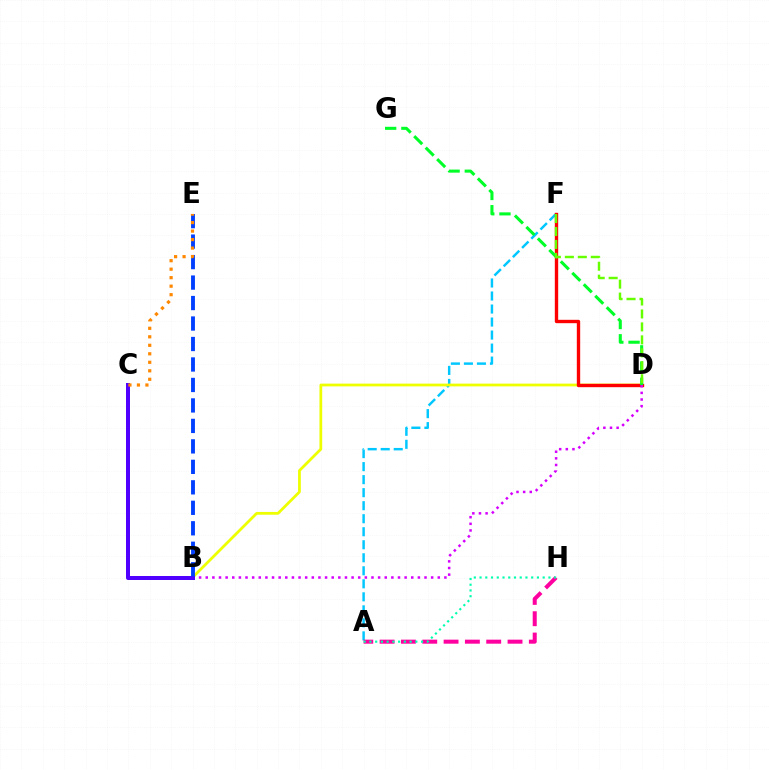{('A', 'F'): [{'color': '#00c7ff', 'line_style': 'dashed', 'thickness': 1.77}], ('B', 'D'): [{'color': '#eeff00', 'line_style': 'solid', 'thickness': 1.99}, {'color': '#d600ff', 'line_style': 'dotted', 'thickness': 1.8}], ('D', 'F'): [{'color': '#ff0000', 'line_style': 'solid', 'thickness': 2.43}, {'color': '#66ff00', 'line_style': 'dashed', 'thickness': 1.76}], ('A', 'H'): [{'color': '#ff00a0', 'line_style': 'dashed', 'thickness': 2.9}, {'color': '#00ffaf', 'line_style': 'dotted', 'thickness': 1.56}], ('D', 'G'): [{'color': '#00ff27', 'line_style': 'dashed', 'thickness': 2.2}], ('B', 'C'): [{'color': '#4f00ff', 'line_style': 'solid', 'thickness': 2.88}], ('B', 'E'): [{'color': '#003fff', 'line_style': 'dashed', 'thickness': 2.78}], ('C', 'E'): [{'color': '#ff8800', 'line_style': 'dotted', 'thickness': 2.31}]}